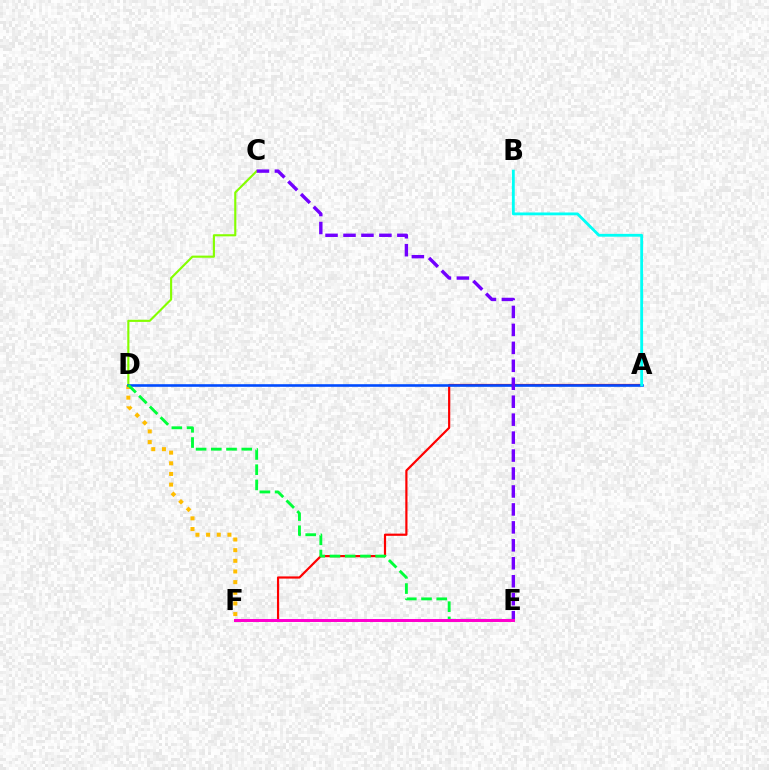{('D', 'F'): [{'color': '#ffbd00', 'line_style': 'dotted', 'thickness': 2.89}], ('A', 'F'): [{'color': '#ff0000', 'line_style': 'solid', 'thickness': 1.58}], ('C', 'D'): [{'color': '#84ff00', 'line_style': 'solid', 'thickness': 1.54}], ('A', 'D'): [{'color': '#004bff', 'line_style': 'solid', 'thickness': 1.88}], ('D', 'E'): [{'color': '#00ff39', 'line_style': 'dashed', 'thickness': 2.07}], ('A', 'B'): [{'color': '#00fff6', 'line_style': 'solid', 'thickness': 2.03}], ('C', 'E'): [{'color': '#7200ff', 'line_style': 'dashed', 'thickness': 2.44}], ('E', 'F'): [{'color': '#ff00cf', 'line_style': 'solid', 'thickness': 2.16}]}